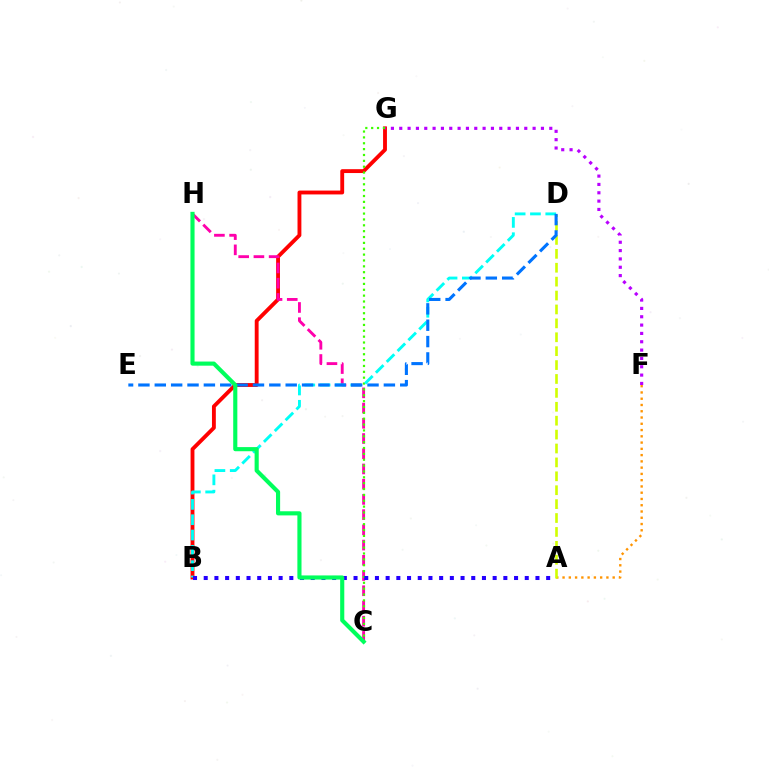{('A', 'F'): [{'color': '#ff9400', 'line_style': 'dotted', 'thickness': 1.7}], ('A', 'D'): [{'color': '#d1ff00', 'line_style': 'dashed', 'thickness': 1.89}], ('B', 'G'): [{'color': '#ff0000', 'line_style': 'solid', 'thickness': 2.78}], ('C', 'H'): [{'color': '#ff00ac', 'line_style': 'dashed', 'thickness': 2.07}, {'color': '#00ff5c', 'line_style': 'solid', 'thickness': 2.97}], ('C', 'G'): [{'color': '#3dff00', 'line_style': 'dotted', 'thickness': 1.59}], ('F', 'G'): [{'color': '#b900ff', 'line_style': 'dotted', 'thickness': 2.26}], ('B', 'D'): [{'color': '#00fff6', 'line_style': 'dashed', 'thickness': 2.08}], ('A', 'B'): [{'color': '#2500ff', 'line_style': 'dotted', 'thickness': 2.91}], ('D', 'E'): [{'color': '#0074ff', 'line_style': 'dashed', 'thickness': 2.22}]}